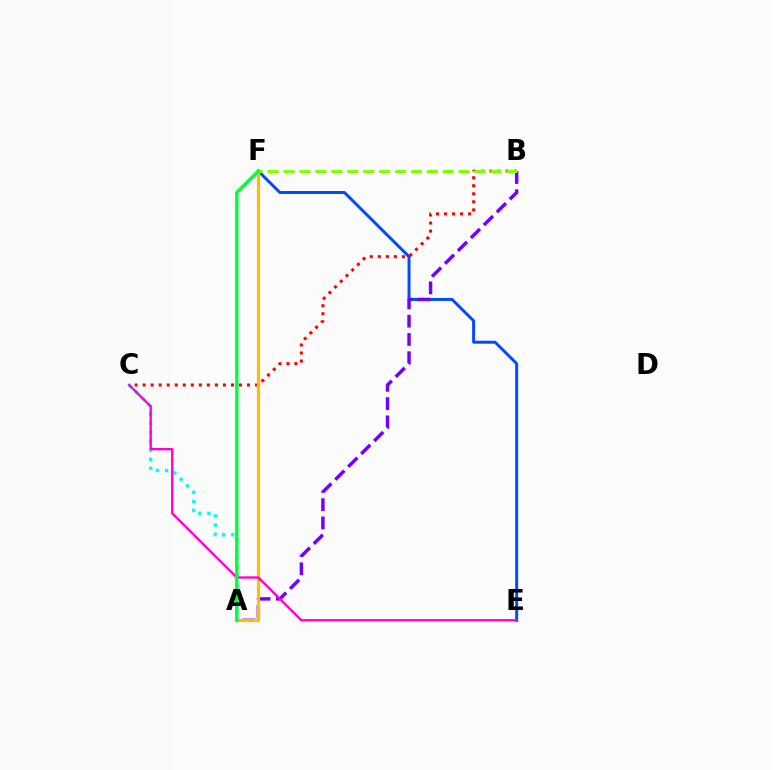{('E', 'F'): [{'color': '#004bff', 'line_style': 'solid', 'thickness': 2.14}], ('A', 'B'): [{'color': '#7200ff', 'line_style': 'dashed', 'thickness': 2.48}], ('A', 'C'): [{'color': '#00fff6', 'line_style': 'dotted', 'thickness': 2.46}], ('B', 'C'): [{'color': '#ff0000', 'line_style': 'dotted', 'thickness': 2.18}], ('A', 'F'): [{'color': '#ffbd00', 'line_style': 'solid', 'thickness': 2.27}, {'color': '#00ff39', 'line_style': 'solid', 'thickness': 2.44}], ('B', 'F'): [{'color': '#84ff00', 'line_style': 'dashed', 'thickness': 2.16}], ('C', 'E'): [{'color': '#ff00cf', 'line_style': 'solid', 'thickness': 1.68}]}